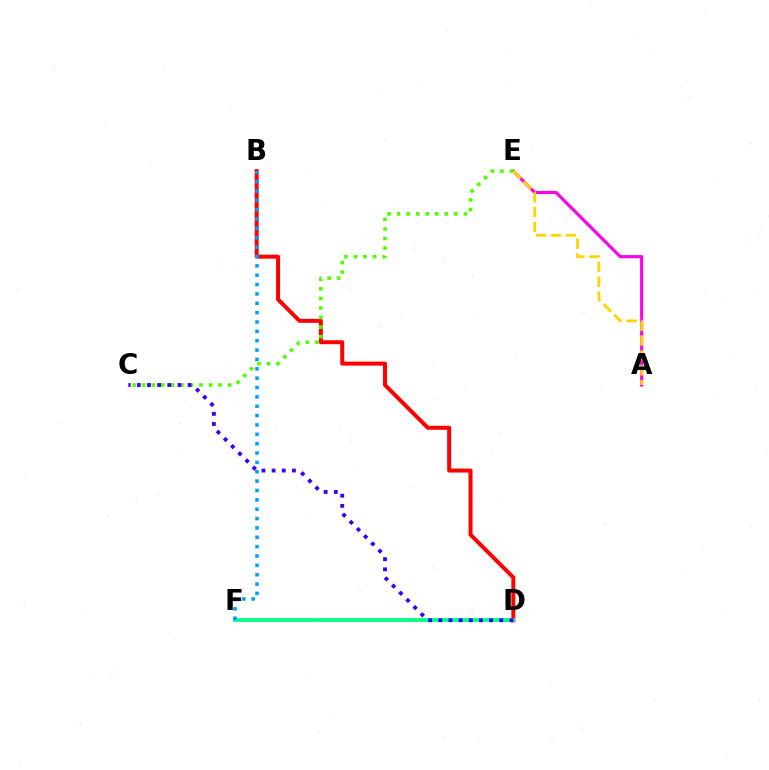{('A', 'E'): [{'color': '#ff00ed', 'line_style': 'solid', 'thickness': 2.26}, {'color': '#ffd500', 'line_style': 'dashed', 'thickness': 2.02}], ('B', 'D'): [{'color': '#ff0000', 'line_style': 'solid', 'thickness': 2.87}], ('D', 'F'): [{'color': '#00ff86', 'line_style': 'solid', 'thickness': 2.73}], ('C', 'E'): [{'color': '#4fff00', 'line_style': 'dotted', 'thickness': 2.59}], ('B', 'F'): [{'color': '#009eff', 'line_style': 'dotted', 'thickness': 2.54}], ('C', 'D'): [{'color': '#3700ff', 'line_style': 'dotted', 'thickness': 2.76}]}